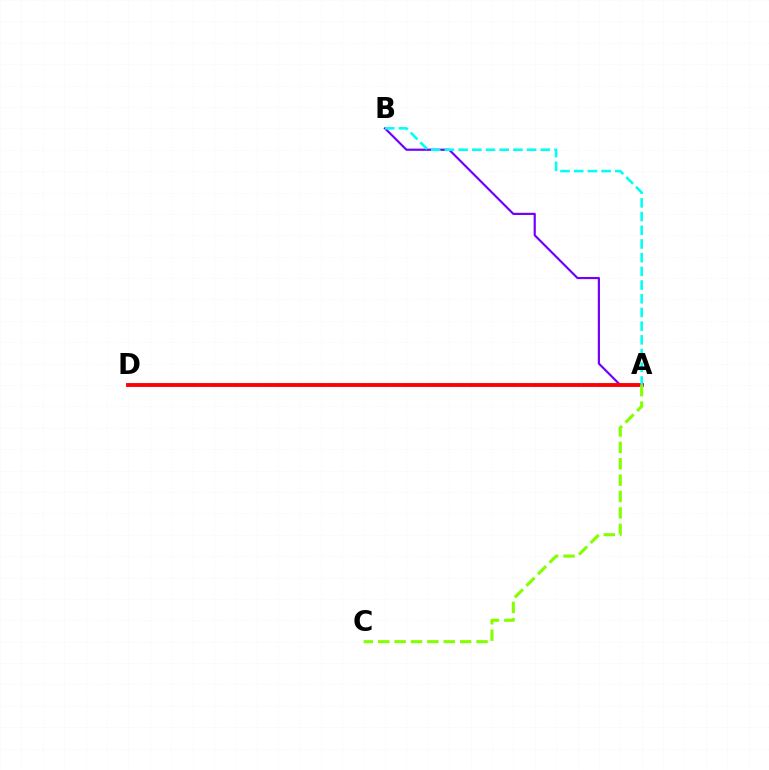{('A', 'B'): [{'color': '#7200ff', 'line_style': 'solid', 'thickness': 1.57}, {'color': '#00fff6', 'line_style': 'dashed', 'thickness': 1.86}], ('A', 'D'): [{'color': '#ff0000', 'line_style': 'solid', 'thickness': 2.79}], ('A', 'C'): [{'color': '#84ff00', 'line_style': 'dashed', 'thickness': 2.23}]}